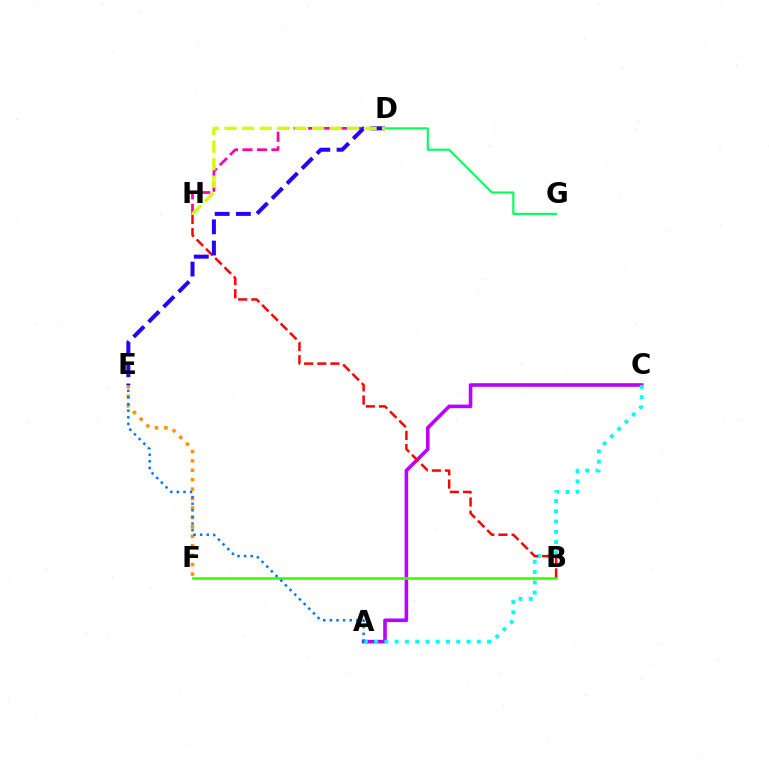{('A', 'C'): [{'color': '#b900ff', 'line_style': 'solid', 'thickness': 2.58}, {'color': '#00fff6', 'line_style': 'dotted', 'thickness': 2.79}], ('D', 'H'): [{'color': '#ff00ac', 'line_style': 'dashed', 'thickness': 1.97}, {'color': '#d1ff00', 'line_style': 'dashed', 'thickness': 2.38}], ('D', 'G'): [{'color': '#00ff5c', 'line_style': 'solid', 'thickness': 1.52}], ('E', 'F'): [{'color': '#ff9400', 'line_style': 'dotted', 'thickness': 2.56}], ('B', 'F'): [{'color': '#3dff00', 'line_style': 'solid', 'thickness': 1.89}], ('B', 'H'): [{'color': '#ff0000', 'line_style': 'dashed', 'thickness': 1.78}], ('D', 'E'): [{'color': '#2500ff', 'line_style': 'dashed', 'thickness': 2.88}], ('A', 'E'): [{'color': '#0074ff', 'line_style': 'dotted', 'thickness': 1.8}]}